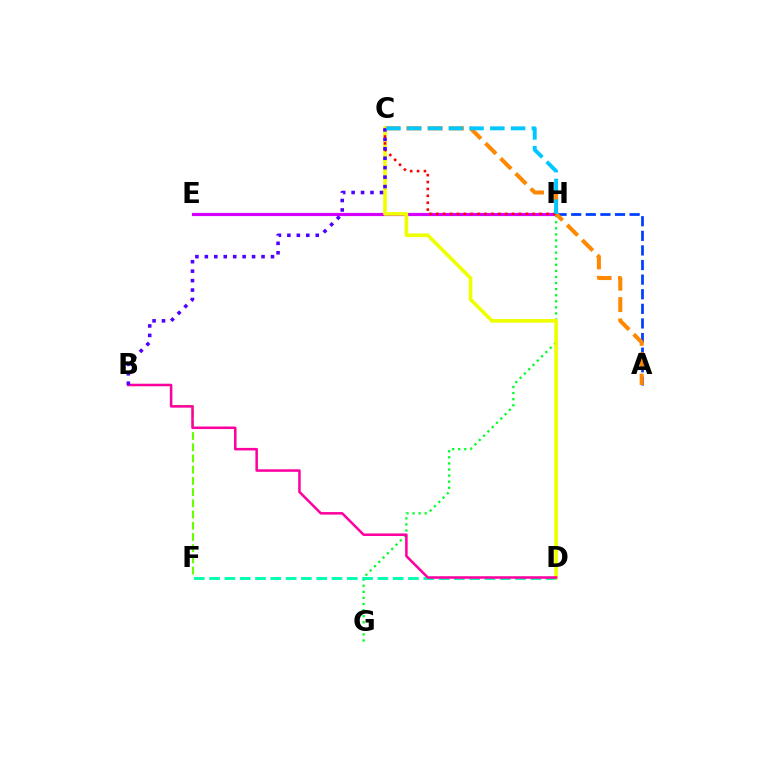{('G', 'H'): [{'color': '#00ff27', 'line_style': 'dotted', 'thickness': 1.65}], ('B', 'F'): [{'color': '#66ff00', 'line_style': 'dashed', 'thickness': 1.52}], ('E', 'H'): [{'color': '#d600ff', 'line_style': 'solid', 'thickness': 2.28}], ('A', 'H'): [{'color': '#003fff', 'line_style': 'dashed', 'thickness': 1.98}], ('A', 'C'): [{'color': '#ff8800', 'line_style': 'dashed', 'thickness': 2.9}], ('D', 'F'): [{'color': '#00ffaf', 'line_style': 'dashed', 'thickness': 2.08}], ('C', 'D'): [{'color': '#eeff00', 'line_style': 'solid', 'thickness': 2.62}], ('C', 'H'): [{'color': '#ff0000', 'line_style': 'dotted', 'thickness': 1.87}, {'color': '#00c7ff', 'line_style': 'dashed', 'thickness': 2.82}], ('B', 'D'): [{'color': '#ff00a0', 'line_style': 'solid', 'thickness': 1.82}], ('B', 'C'): [{'color': '#4f00ff', 'line_style': 'dotted', 'thickness': 2.57}]}